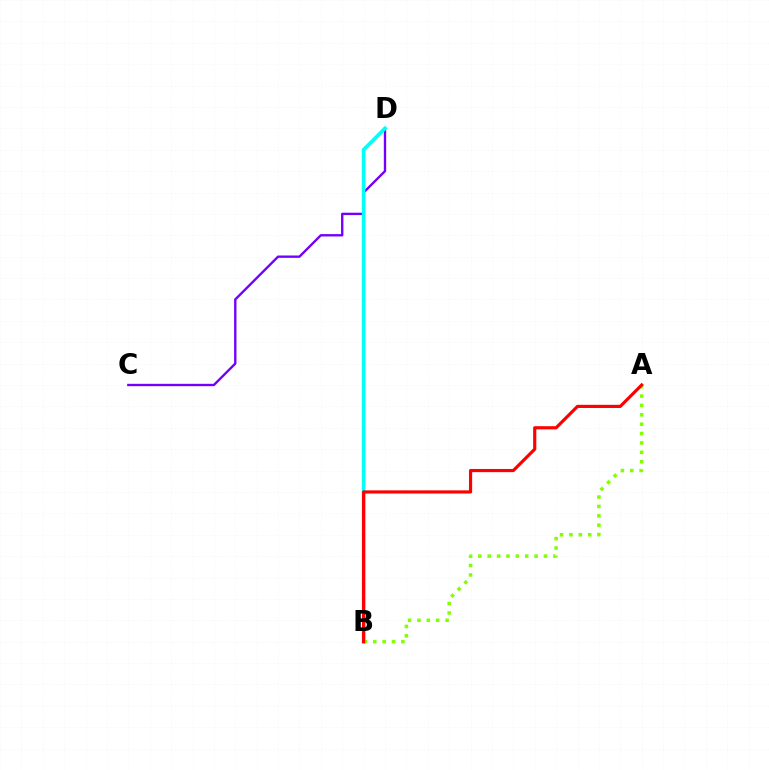{('C', 'D'): [{'color': '#7200ff', 'line_style': 'solid', 'thickness': 1.7}], ('A', 'B'): [{'color': '#84ff00', 'line_style': 'dotted', 'thickness': 2.55}, {'color': '#ff0000', 'line_style': 'solid', 'thickness': 2.28}], ('B', 'D'): [{'color': '#00fff6', 'line_style': 'solid', 'thickness': 2.6}]}